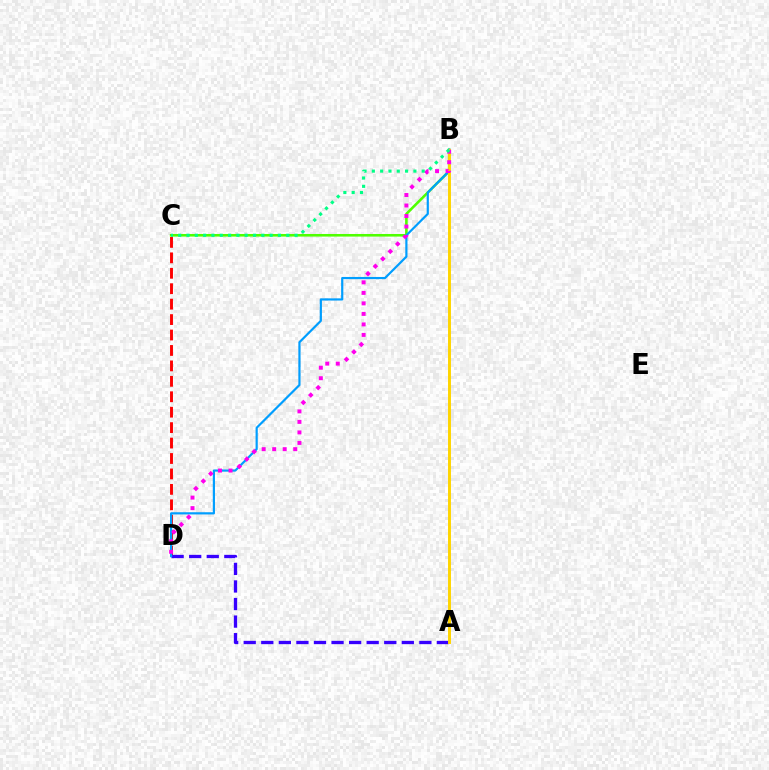{('B', 'C'): [{'color': '#4fff00', 'line_style': 'solid', 'thickness': 1.87}, {'color': '#00ff86', 'line_style': 'dotted', 'thickness': 2.26}], ('C', 'D'): [{'color': '#ff0000', 'line_style': 'dashed', 'thickness': 2.1}], ('A', 'D'): [{'color': '#3700ff', 'line_style': 'dashed', 'thickness': 2.39}], ('B', 'D'): [{'color': '#009eff', 'line_style': 'solid', 'thickness': 1.58}, {'color': '#ff00ed', 'line_style': 'dotted', 'thickness': 2.85}], ('A', 'B'): [{'color': '#ffd500', 'line_style': 'solid', 'thickness': 2.12}]}